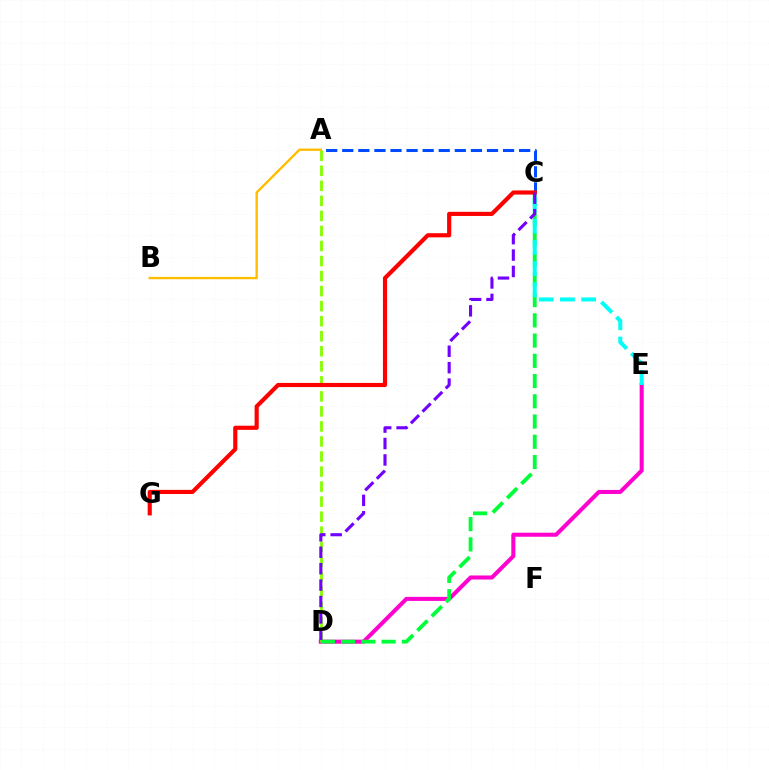{('D', 'E'): [{'color': '#ff00cf', 'line_style': 'solid', 'thickness': 2.91}], ('A', 'C'): [{'color': '#004bff', 'line_style': 'dashed', 'thickness': 2.18}], ('A', 'D'): [{'color': '#84ff00', 'line_style': 'dashed', 'thickness': 2.04}], ('C', 'D'): [{'color': '#00ff39', 'line_style': 'dashed', 'thickness': 2.75}, {'color': '#7200ff', 'line_style': 'dashed', 'thickness': 2.23}], ('C', 'E'): [{'color': '#00fff6', 'line_style': 'dashed', 'thickness': 2.88}], ('A', 'B'): [{'color': '#ffbd00', 'line_style': 'solid', 'thickness': 1.7}], ('C', 'G'): [{'color': '#ff0000', 'line_style': 'solid', 'thickness': 2.99}]}